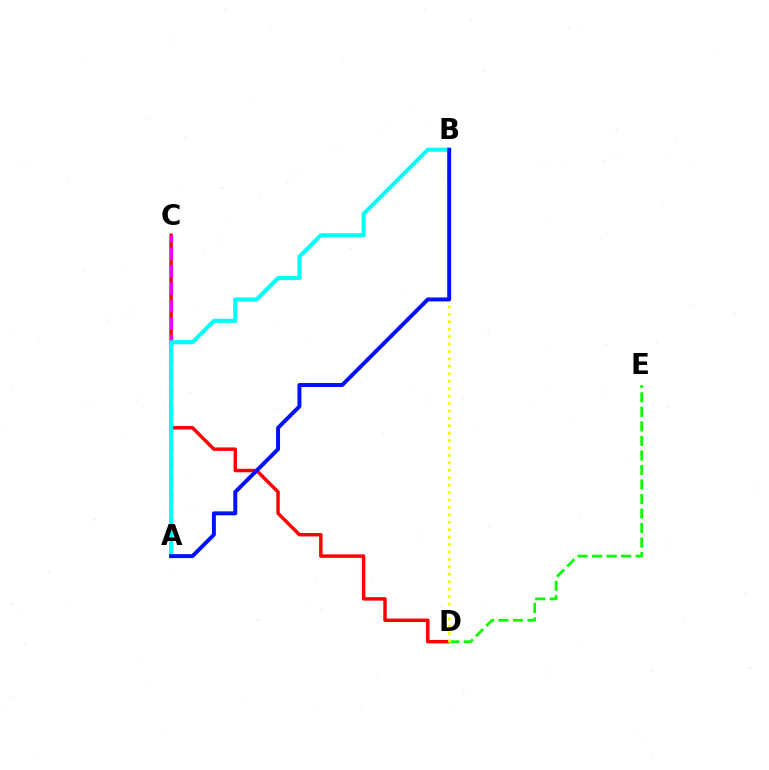{('C', 'D'): [{'color': '#ff0000', 'line_style': 'solid', 'thickness': 2.48}], ('D', 'E'): [{'color': '#08ff00', 'line_style': 'dashed', 'thickness': 1.97}], ('B', 'D'): [{'color': '#fcf500', 'line_style': 'dotted', 'thickness': 2.02}], ('A', 'C'): [{'color': '#ee00ff', 'line_style': 'dashed', 'thickness': 2.37}], ('A', 'B'): [{'color': '#00fff6', 'line_style': 'solid', 'thickness': 2.92}, {'color': '#0010ff', 'line_style': 'solid', 'thickness': 2.84}]}